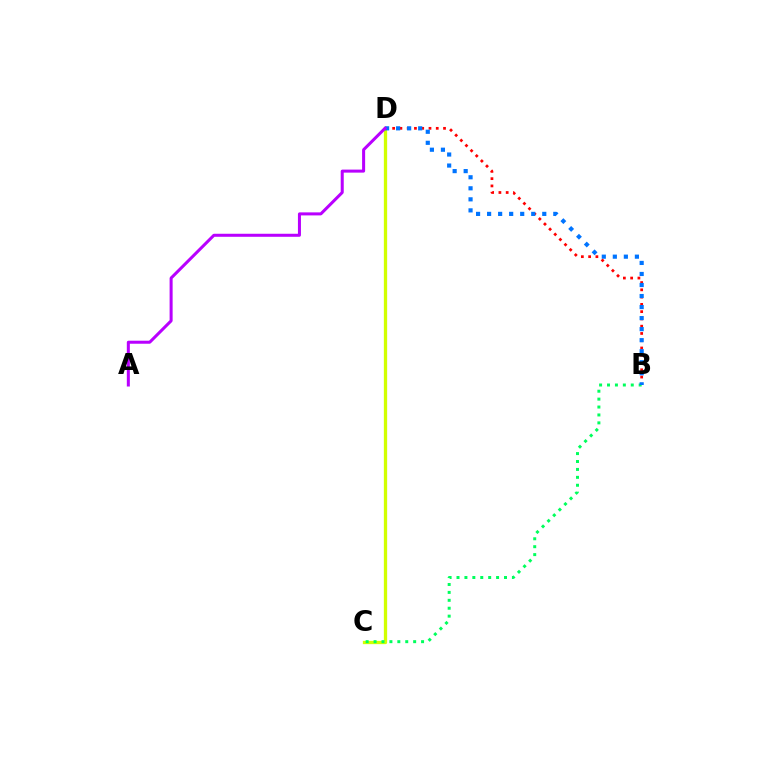{('B', 'D'): [{'color': '#ff0000', 'line_style': 'dotted', 'thickness': 1.97}, {'color': '#0074ff', 'line_style': 'dotted', 'thickness': 3.0}], ('C', 'D'): [{'color': '#d1ff00', 'line_style': 'solid', 'thickness': 2.38}], ('B', 'C'): [{'color': '#00ff5c', 'line_style': 'dotted', 'thickness': 2.15}], ('A', 'D'): [{'color': '#b900ff', 'line_style': 'solid', 'thickness': 2.18}]}